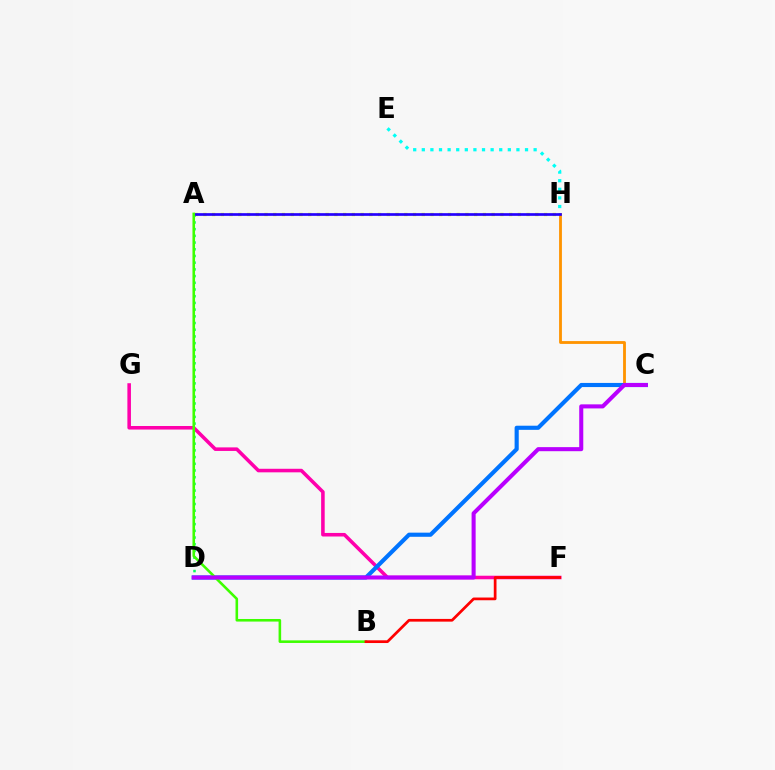{('A', 'D'): [{'color': '#00ff5c', 'line_style': 'dotted', 'thickness': 1.82}], ('F', 'G'): [{'color': '#ff00ac', 'line_style': 'solid', 'thickness': 2.56}], ('A', 'H'): [{'color': '#d1ff00', 'line_style': 'dotted', 'thickness': 2.37}, {'color': '#2500ff', 'line_style': 'solid', 'thickness': 1.93}], ('C', 'H'): [{'color': '#ff9400', 'line_style': 'solid', 'thickness': 2.04}], ('E', 'H'): [{'color': '#00fff6', 'line_style': 'dotted', 'thickness': 2.34}], ('C', 'D'): [{'color': '#0074ff', 'line_style': 'solid', 'thickness': 2.98}, {'color': '#b900ff', 'line_style': 'solid', 'thickness': 2.92}], ('A', 'B'): [{'color': '#3dff00', 'line_style': 'solid', 'thickness': 1.86}], ('B', 'F'): [{'color': '#ff0000', 'line_style': 'solid', 'thickness': 1.96}]}